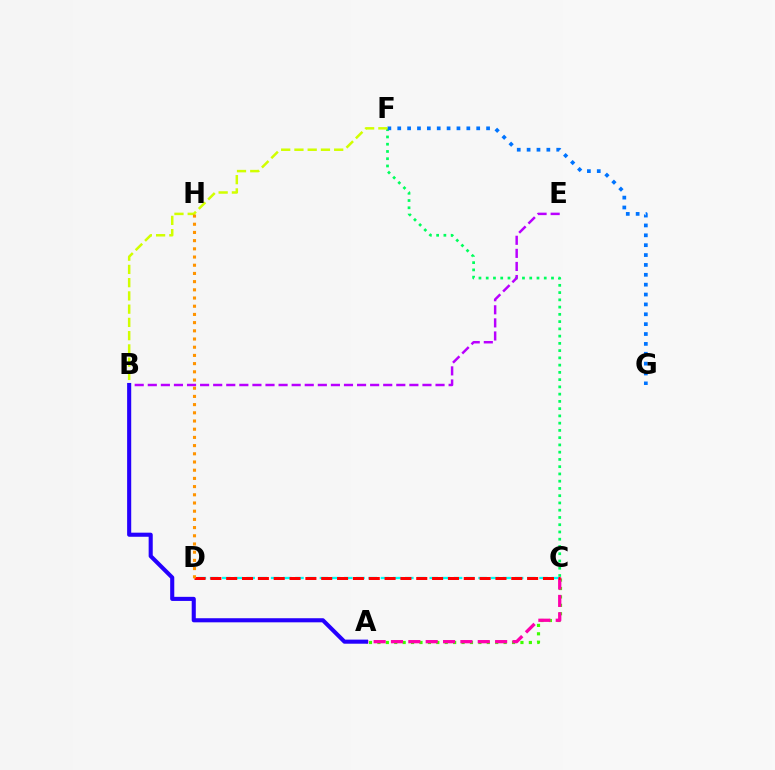{('C', 'F'): [{'color': '#00ff5c', 'line_style': 'dotted', 'thickness': 1.97}], ('C', 'D'): [{'color': '#00fff6', 'line_style': 'dashed', 'thickness': 1.66}, {'color': '#ff0000', 'line_style': 'dashed', 'thickness': 2.15}], ('A', 'C'): [{'color': '#3dff00', 'line_style': 'dotted', 'thickness': 2.29}, {'color': '#ff00ac', 'line_style': 'dashed', 'thickness': 2.36}], ('B', 'E'): [{'color': '#b900ff', 'line_style': 'dashed', 'thickness': 1.78}], ('F', 'G'): [{'color': '#0074ff', 'line_style': 'dotted', 'thickness': 2.68}], ('B', 'F'): [{'color': '#d1ff00', 'line_style': 'dashed', 'thickness': 1.8}], ('A', 'B'): [{'color': '#2500ff', 'line_style': 'solid', 'thickness': 2.95}], ('D', 'H'): [{'color': '#ff9400', 'line_style': 'dotted', 'thickness': 2.23}]}